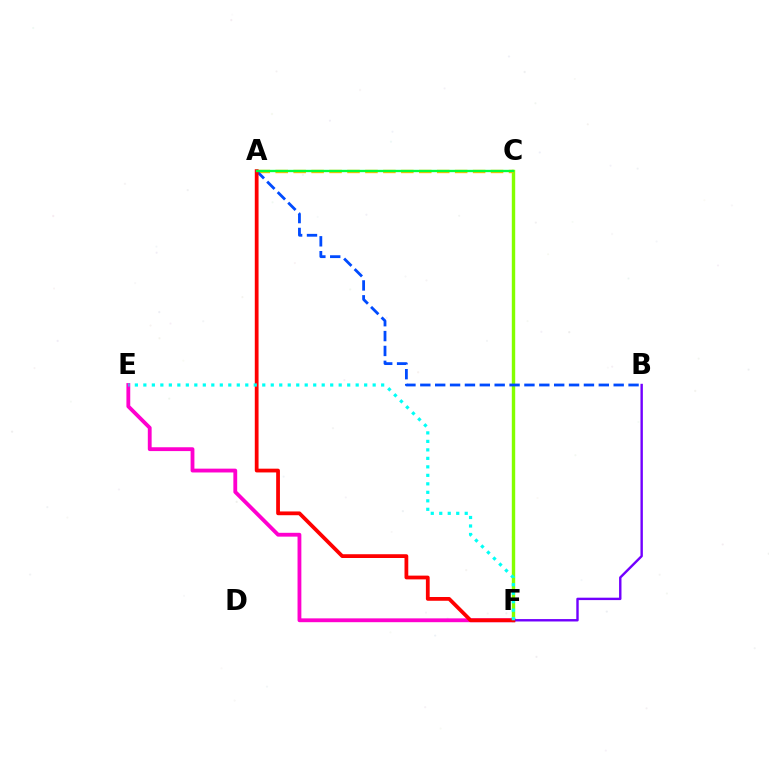{('C', 'F'): [{'color': '#84ff00', 'line_style': 'solid', 'thickness': 2.44}], ('A', 'C'): [{'color': '#ffbd00', 'line_style': 'dashed', 'thickness': 2.44}, {'color': '#00ff39', 'line_style': 'solid', 'thickness': 1.68}], ('A', 'B'): [{'color': '#004bff', 'line_style': 'dashed', 'thickness': 2.02}], ('E', 'F'): [{'color': '#ff00cf', 'line_style': 'solid', 'thickness': 2.76}, {'color': '#00fff6', 'line_style': 'dotted', 'thickness': 2.31}], ('B', 'F'): [{'color': '#7200ff', 'line_style': 'solid', 'thickness': 1.73}], ('A', 'F'): [{'color': '#ff0000', 'line_style': 'solid', 'thickness': 2.71}]}